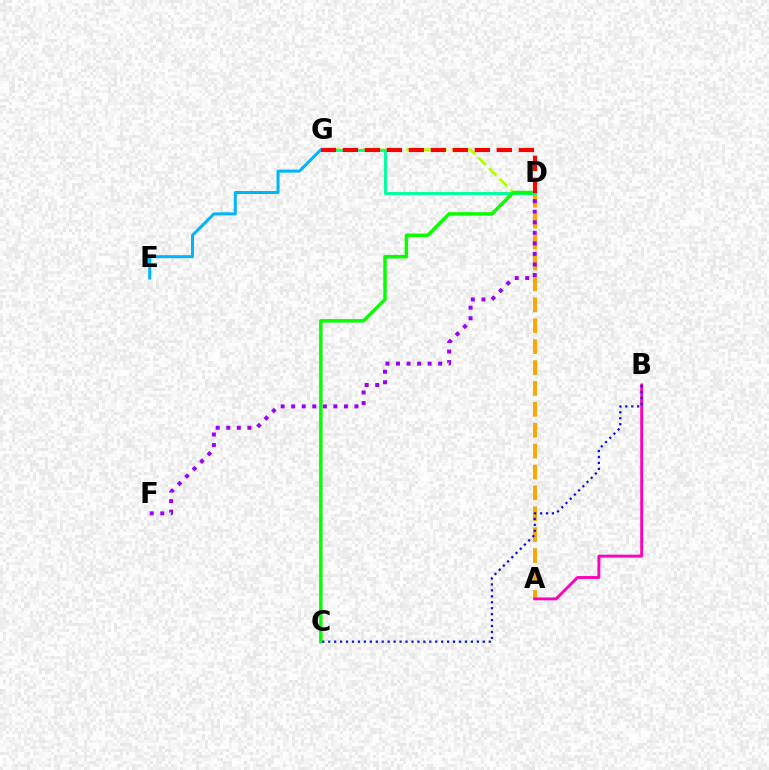{('A', 'D'): [{'color': '#ffa500', 'line_style': 'dashed', 'thickness': 2.84}], ('D', 'F'): [{'color': '#9b00ff', 'line_style': 'dotted', 'thickness': 2.86}], ('A', 'B'): [{'color': '#ff00bd', 'line_style': 'solid', 'thickness': 2.08}], ('D', 'G'): [{'color': '#b3ff00', 'line_style': 'dashed', 'thickness': 2.05}, {'color': '#00ff9d', 'line_style': 'solid', 'thickness': 2.09}, {'color': '#ff0000', 'line_style': 'dashed', 'thickness': 2.99}], ('C', 'D'): [{'color': '#08ff00', 'line_style': 'solid', 'thickness': 2.49}], ('B', 'C'): [{'color': '#0010ff', 'line_style': 'dotted', 'thickness': 1.62}], ('E', 'G'): [{'color': '#00b5ff', 'line_style': 'solid', 'thickness': 2.17}]}